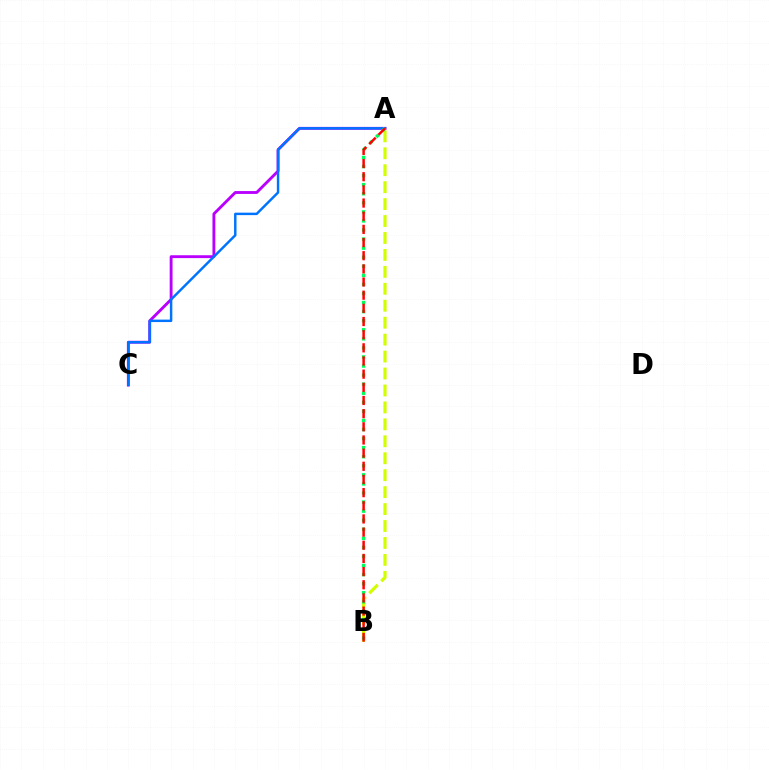{('A', 'B'): [{'color': '#d1ff00', 'line_style': 'dashed', 'thickness': 2.3}, {'color': '#00ff5c', 'line_style': 'dotted', 'thickness': 2.46}, {'color': '#ff0000', 'line_style': 'dashed', 'thickness': 1.79}], ('A', 'C'): [{'color': '#b900ff', 'line_style': 'solid', 'thickness': 2.06}, {'color': '#0074ff', 'line_style': 'solid', 'thickness': 1.77}]}